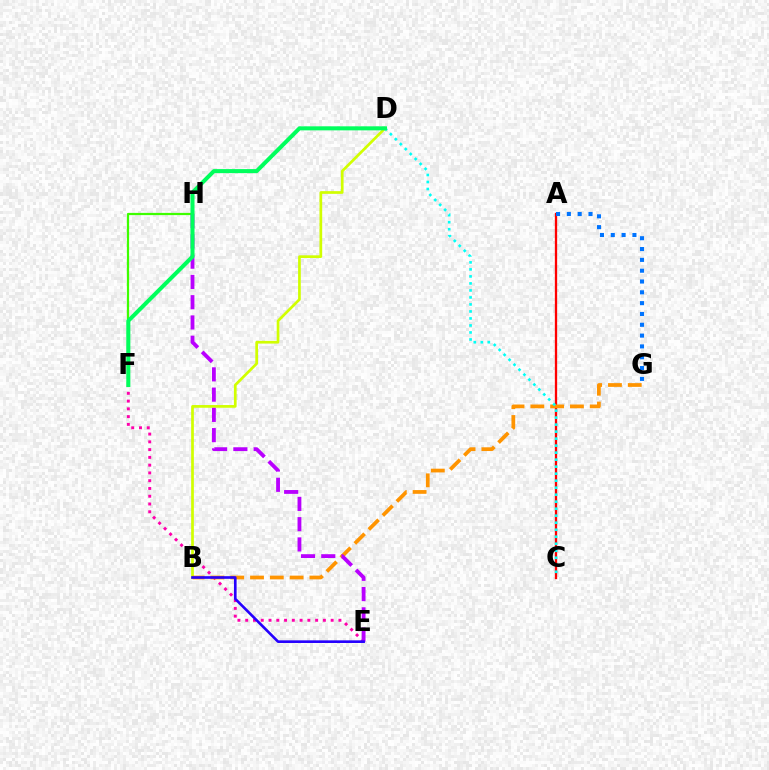{('B', 'D'): [{'color': '#d1ff00', 'line_style': 'solid', 'thickness': 1.95}], ('E', 'F'): [{'color': '#ff00ac', 'line_style': 'dotted', 'thickness': 2.11}], ('A', 'C'): [{'color': '#ff0000', 'line_style': 'solid', 'thickness': 1.66}], ('A', 'G'): [{'color': '#0074ff', 'line_style': 'dotted', 'thickness': 2.94}], ('B', 'G'): [{'color': '#ff9400', 'line_style': 'dashed', 'thickness': 2.69}], ('F', 'H'): [{'color': '#3dff00', 'line_style': 'solid', 'thickness': 1.6}], ('C', 'D'): [{'color': '#00fff6', 'line_style': 'dotted', 'thickness': 1.9}], ('E', 'H'): [{'color': '#b900ff', 'line_style': 'dashed', 'thickness': 2.75}], ('D', 'F'): [{'color': '#00ff5c', 'line_style': 'solid', 'thickness': 2.9}], ('B', 'E'): [{'color': '#2500ff', 'line_style': 'solid', 'thickness': 1.9}]}